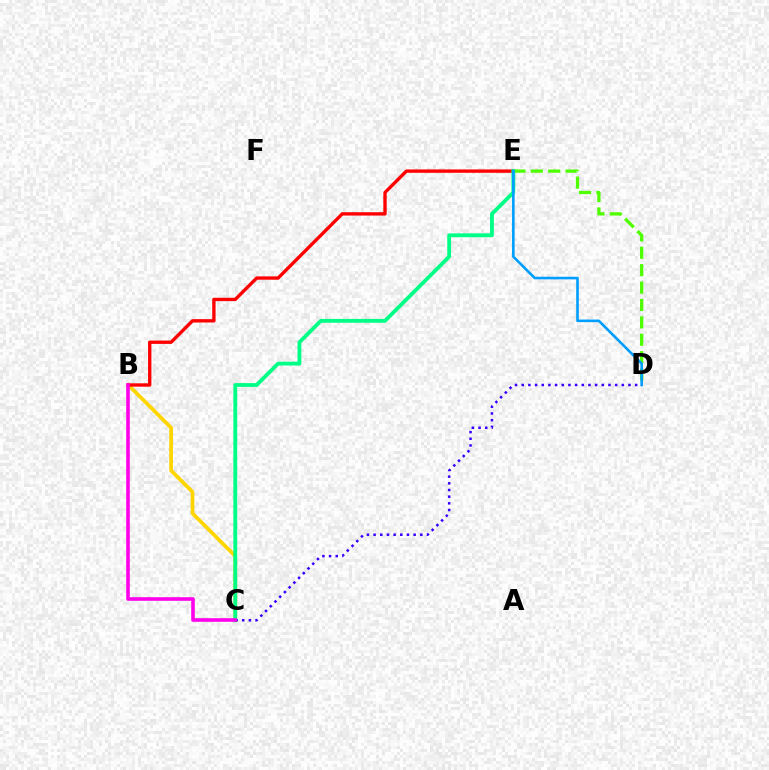{('B', 'C'): [{'color': '#ffd500', 'line_style': 'solid', 'thickness': 2.67}, {'color': '#ff00ed', 'line_style': 'solid', 'thickness': 2.59}], ('D', 'E'): [{'color': '#4fff00', 'line_style': 'dashed', 'thickness': 2.36}, {'color': '#009eff', 'line_style': 'solid', 'thickness': 1.88}], ('B', 'E'): [{'color': '#ff0000', 'line_style': 'solid', 'thickness': 2.41}], ('C', 'E'): [{'color': '#00ff86', 'line_style': 'solid', 'thickness': 2.75}], ('C', 'D'): [{'color': '#3700ff', 'line_style': 'dotted', 'thickness': 1.81}]}